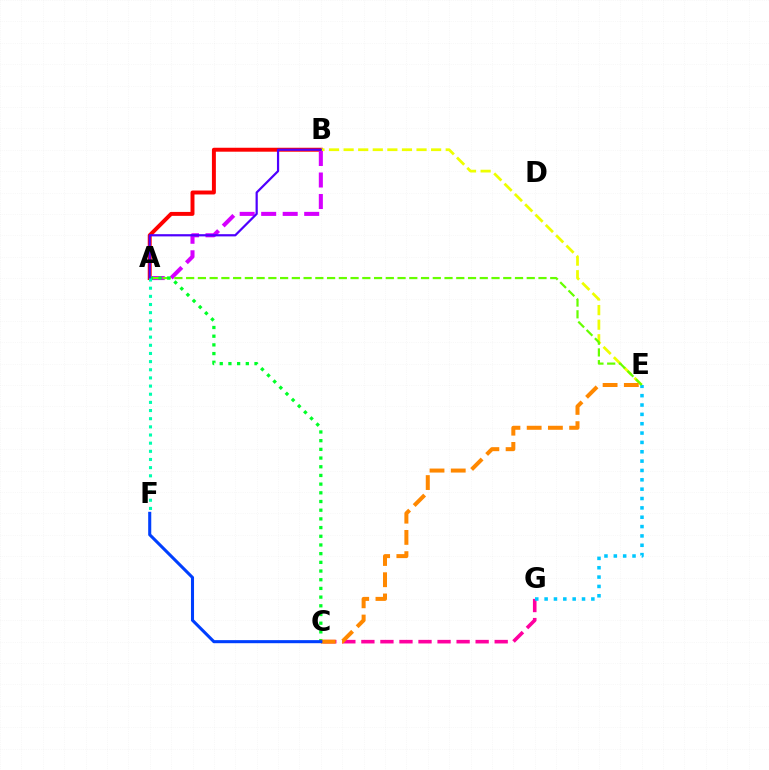{('A', 'B'): [{'color': '#ff0000', 'line_style': 'solid', 'thickness': 2.84}, {'color': '#d600ff', 'line_style': 'dashed', 'thickness': 2.92}, {'color': '#4f00ff', 'line_style': 'solid', 'thickness': 1.59}], ('C', 'G'): [{'color': '#ff00a0', 'line_style': 'dashed', 'thickness': 2.59}], ('B', 'E'): [{'color': '#eeff00', 'line_style': 'dashed', 'thickness': 1.98}], ('E', 'G'): [{'color': '#00c7ff', 'line_style': 'dotted', 'thickness': 2.54}], ('A', 'E'): [{'color': '#66ff00', 'line_style': 'dashed', 'thickness': 1.6}], ('A', 'C'): [{'color': '#00ff27', 'line_style': 'dotted', 'thickness': 2.36}], ('C', 'E'): [{'color': '#ff8800', 'line_style': 'dashed', 'thickness': 2.88}], ('C', 'F'): [{'color': '#003fff', 'line_style': 'solid', 'thickness': 2.21}], ('A', 'F'): [{'color': '#00ffaf', 'line_style': 'dotted', 'thickness': 2.22}]}